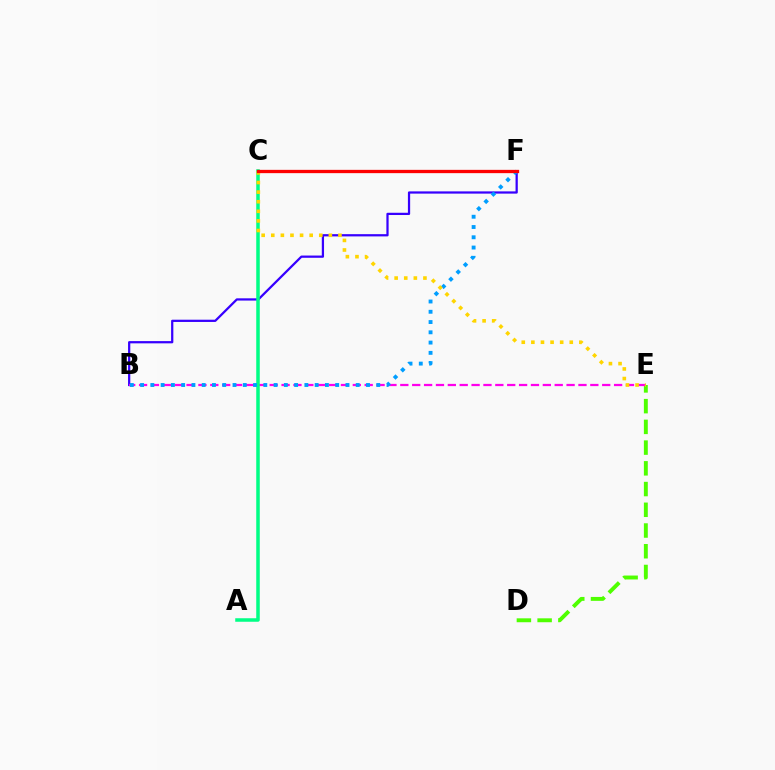{('B', 'F'): [{'color': '#3700ff', 'line_style': 'solid', 'thickness': 1.62}, {'color': '#009eff', 'line_style': 'dotted', 'thickness': 2.79}], ('D', 'E'): [{'color': '#4fff00', 'line_style': 'dashed', 'thickness': 2.82}], ('B', 'E'): [{'color': '#ff00ed', 'line_style': 'dashed', 'thickness': 1.61}], ('A', 'C'): [{'color': '#00ff86', 'line_style': 'solid', 'thickness': 2.53}], ('C', 'E'): [{'color': '#ffd500', 'line_style': 'dotted', 'thickness': 2.61}], ('C', 'F'): [{'color': '#ff0000', 'line_style': 'solid', 'thickness': 2.37}]}